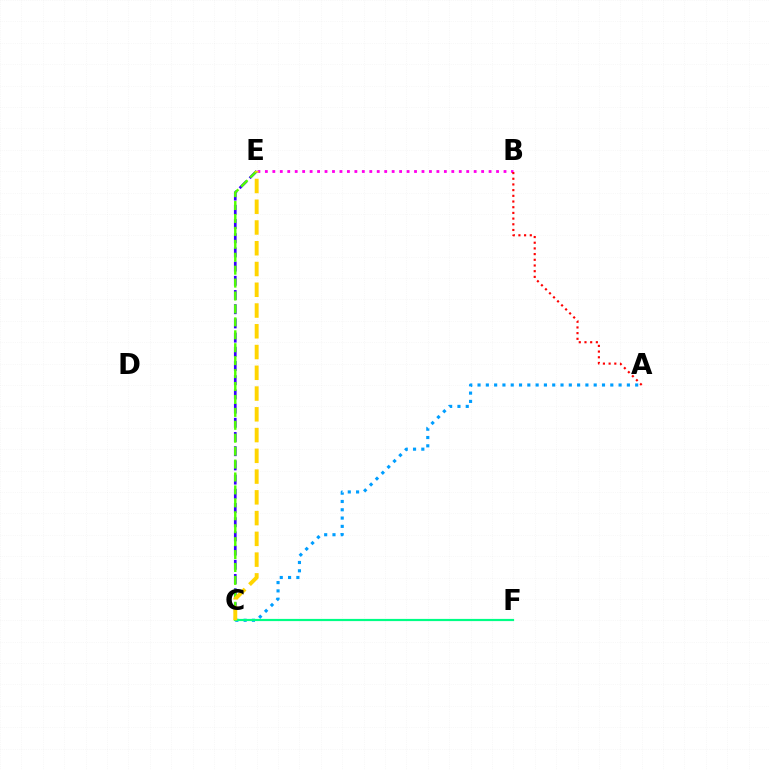{('A', 'C'): [{'color': '#009eff', 'line_style': 'dotted', 'thickness': 2.25}], ('B', 'E'): [{'color': '#ff00ed', 'line_style': 'dotted', 'thickness': 2.03}], ('C', 'E'): [{'color': '#3700ff', 'line_style': 'dashed', 'thickness': 1.93}, {'color': '#4fff00', 'line_style': 'dashed', 'thickness': 1.76}, {'color': '#ffd500', 'line_style': 'dashed', 'thickness': 2.82}], ('A', 'B'): [{'color': '#ff0000', 'line_style': 'dotted', 'thickness': 1.55}], ('C', 'F'): [{'color': '#00ff86', 'line_style': 'solid', 'thickness': 1.58}]}